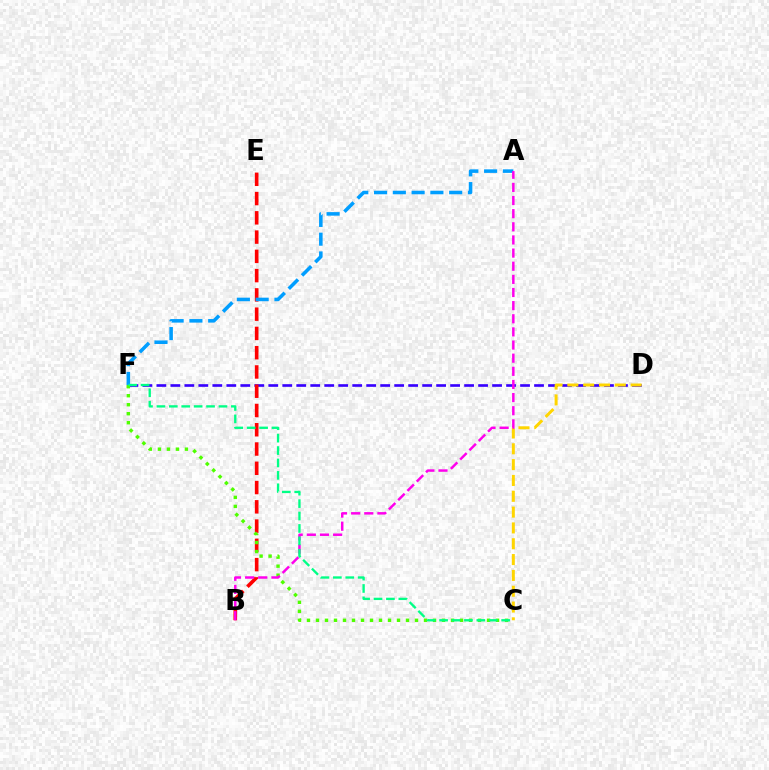{('D', 'F'): [{'color': '#3700ff', 'line_style': 'dashed', 'thickness': 1.9}], ('B', 'E'): [{'color': '#ff0000', 'line_style': 'dashed', 'thickness': 2.62}], ('C', 'F'): [{'color': '#4fff00', 'line_style': 'dotted', 'thickness': 2.45}, {'color': '#00ff86', 'line_style': 'dashed', 'thickness': 1.69}], ('C', 'D'): [{'color': '#ffd500', 'line_style': 'dashed', 'thickness': 2.15}], ('A', 'F'): [{'color': '#009eff', 'line_style': 'dashed', 'thickness': 2.55}], ('A', 'B'): [{'color': '#ff00ed', 'line_style': 'dashed', 'thickness': 1.78}]}